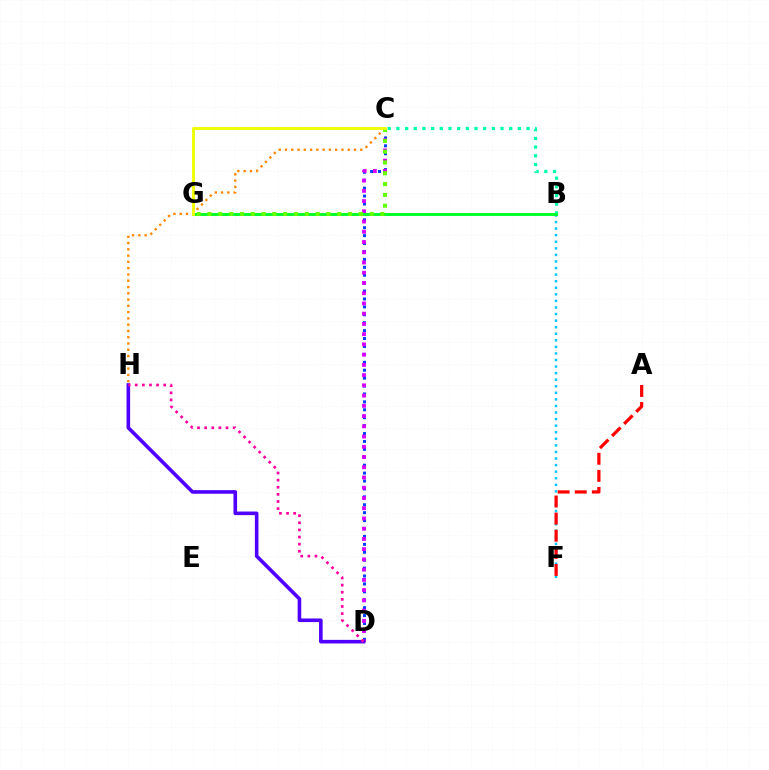{('C', 'D'): [{'color': '#003fff', 'line_style': 'dotted', 'thickness': 2.15}, {'color': '#d600ff', 'line_style': 'dotted', 'thickness': 2.78}], ('B', 'F'): [{'color': '#00c7ff', 'line_style': 'dotted', 'thickness': 1.78}], ('B', 'C'): [{'color': '#00ffaf', 'line_style': 'dotted', 'thickness': 2.36}], ('B', 'G'): [{'color': '#00ff27', 'line_style': 'solid', 'thickness': 2.09}], ('C', 'H'): [{'color': '#ff8800', 'line_style': 'dotted', 'thickness': 1.71}], ('A', 'F'): [{'color': '#ff0000', 'line_style': 'dashed', 'thickness': 2.32}], ('C', 'G'): [{'color': '#66ff00', 'line_style': 'dotted', 'thickness': 2.94}, {'color': '#eeff00', 'line_style': 'solid', 'thickness': 2.07}], ('D', 'H'): [{'color': '#4f00ff', 'line_style': 'solid', 'thickness': 2.59}, {'color': '#ff00a0', 'line_style': 'dotted', 'thickness': 1.93}]}